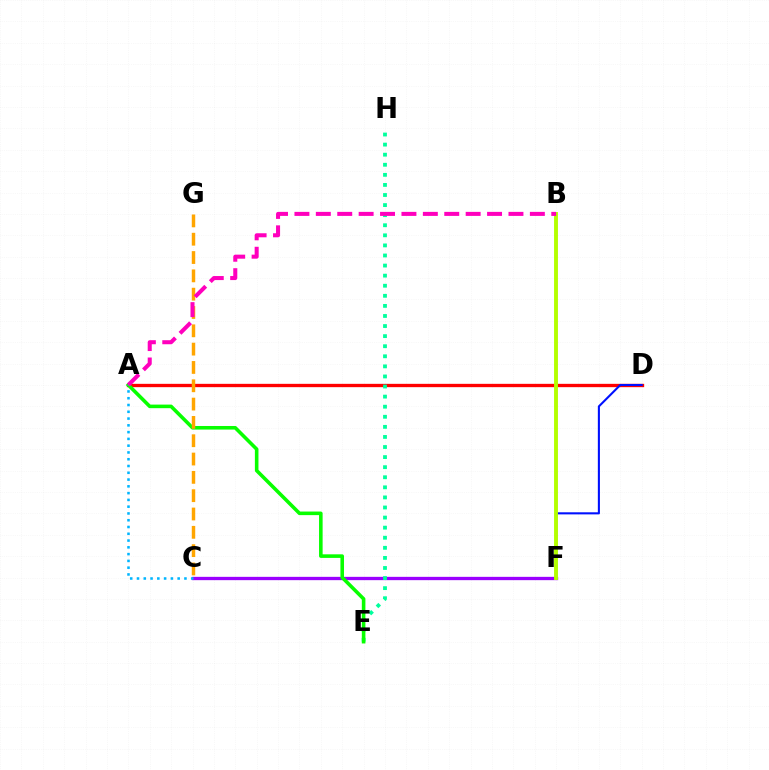{('C', 'F'): [{'color': '#9b00ff', 'line_style': 'solid', 'thickness': 2.39}], ('A', 'D'): [{'color': '#ff0000', 'line_style': 'solid', 'thickness': 2.4}], ('E', 'H'): [{'color': '#00ff9d', 'line_style': 'dotted', 'thickness': 2.74}], ('D', 'F'): [{'color': '#0010ff', 'line_style': 'solid', 'thickness': 1.51}], ('B', 'F'): [{'color': '#b3ff00', 'line_style': 'solid', 'thickness': 2.8}], ('A', 'E'): [{'color': '#08ff00', 'line_style': 'solid', 'thickness': 2.58}], ('C', 'G'): [{'color': '#ffa500', 'line_style': 'dashed', 'thickness': 2.49}], ('A', 'C'): [{'color': '#00b5ff', 'line_style': 'dotted', 'thickness': 1.84}], ('A', 'B'): [{'color': '#ff00bd', 'line_style': 'dashed', 'thickness': 2.91}]}